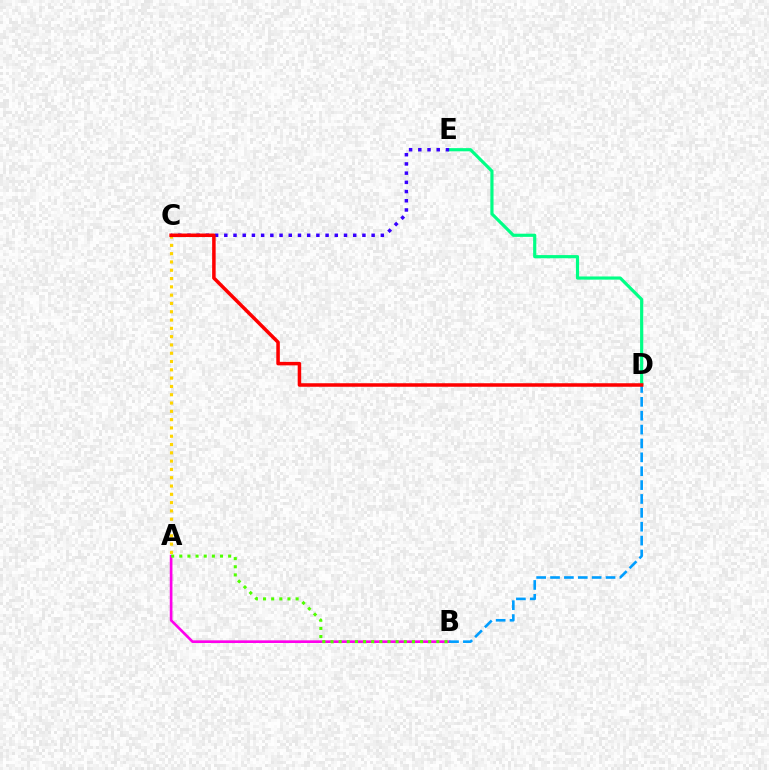{('A', 'B'): [{'color': '#ff00ed', 'line_style': 'solid', 'thickness': 1.92}, {'color': '#4fff00', 'line_style': 'dotted', 'thickness': 2.21}], ('A', 'C'): [{'color': '#ffd500', 'line_style': 'dotted', 'thickness': 2.25}], ('D', 'E'): [{'color': '#00ff86', 'line_style': 'solid', 'thickness': 2.28}], ('C', 'E'): [{'color': '#3700ff', 'line_style': 'dotted', 'thickness': 2.5}], ('B', 'D'): [{'color': '#009eff', 'line_style': 'dashed', 'thickness': 1.89}], ('C', 'D'): [{'color': '#ff0000', 'line_style': 'solid', 'thickness': 2.53}]}